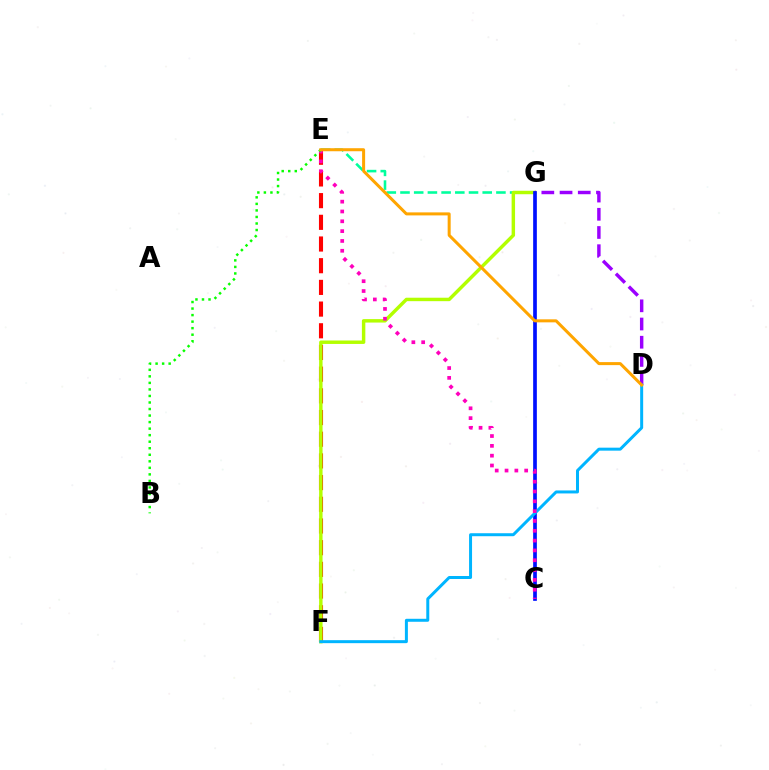{('E', 'G'): [{'color': '#00ff9d', 'line_style': 'dashed', 'thickness': 1.86}], ('E', 'F'): [{'color': '#ff0000', 'line_style': 'dashed', 'thickness': 2.95}], ('F', 'G'): [{'color': '#b3ff00', 'line_style': 'solid', 'thickness': 2.48}], ('D', 'G'): [{'color': '#9b00ff', 'line_style': 'dashed', 'thickness': 2.47}], ('C', 'G'): [{'color': '#0010ff', 'line_style': 'solid', 'thickness': 2.65}], ('D', 'F'): [{'color': '#00b5ff', 'line_style': 'solid', 'thickness': 2.15}], ('C', 'E'): [{'color': '#ff00bd', 'line_style': 'dotted', 'thickness': 2.67}], ('B', 'E'): [{'color': '#08ff00', 'line_style': 'dotted', 'thickness': 1.78}], ('D', 'E'): [{'color': '#ffa500', 'line_style': 'solid', 'thickness': 2.18}]}